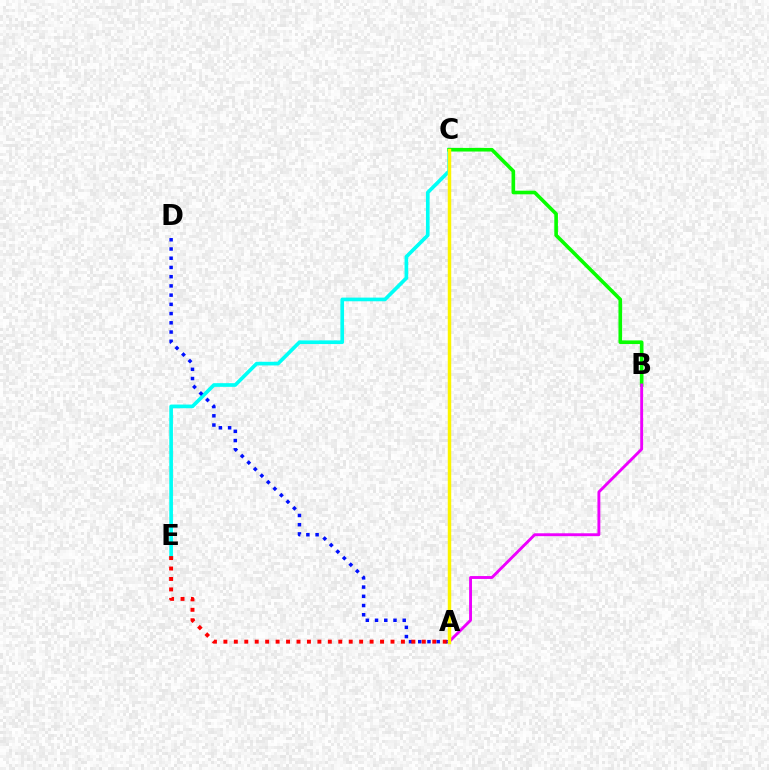{('C', 'E'): [{'color': '#00fff6', 'line_style': 'solid', 'thickness': 2.64}], ('A', 'D'): [{'color': '#0010ff', 'line_style': 'dotted', 'thickness': 2.51}], ('B', 'C'): [{'color': '#08ff00', 'line_style': 'solid', 'thickness': 2.61}], ('A', 'B'): [{'color': '#ee00ff', 'line_style': 'solid', 'thickness': 2.08}], ('A', 'C'): [{'color': '#fcf500', 'line_style': 'solid', 'thickness': 2.49}], ('A', 'E'): [{'color': '#ff0000', 'line_style': 'dotted', 'thickness': 2.84}]}